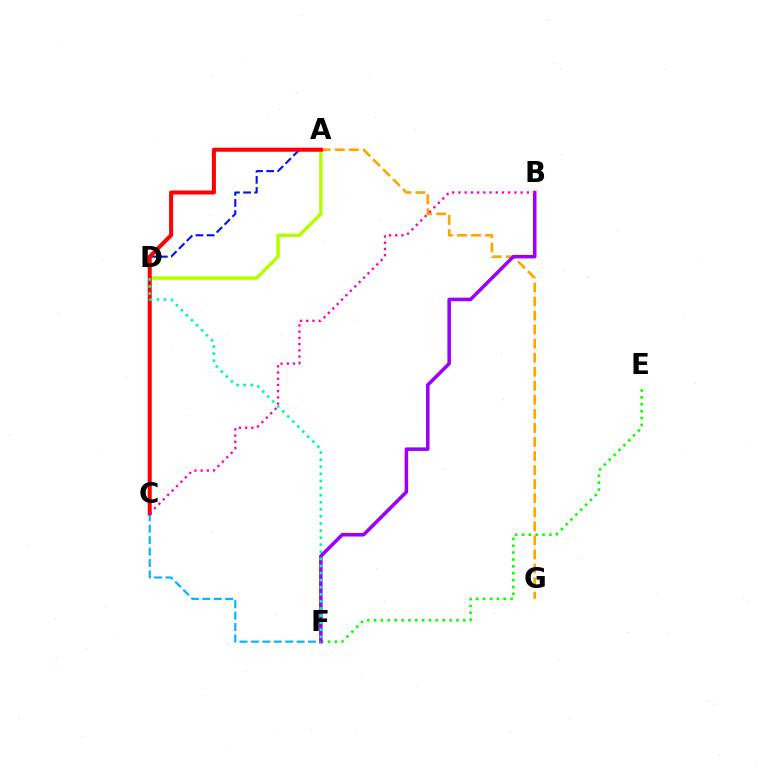{('E', 'F'): [{'color': '#08ff00', 'line_style': 'dotted', 'thickness': 1.87}], ('A', 'G'): [{'color': '#ffa500', 'line_style': 'dashed', 'thickness': 1.91}], ('A', 'C'): [{'color': '#0010ff', 'line_style': 'dashed', 'thickness': 1.51}, {'color': '#ff0000', 'line_style': 'solid', 'thickness': 2.9}], ('B', 'F'): [{'color': '#9b00ff', 'line_style': 'solid', 'thickness': 2.55}], ('A', 'D'): [{'color': '#b3ff00', 'line_style': 'solid', 'thickness': 2.45}], ('C', 'F'): [{'color': '#00b5ff', 'line_style': 'dashed', 'thickness': 1.55}], ('B', 'C'): [{'color': '#ff00bd', 'line_style': 'dotted', 'thickness': 1.69}], ('D', 'F'): [{'color': '#00ff9d', 'line_style': 'dotted', 'thickness': 1.92}]}